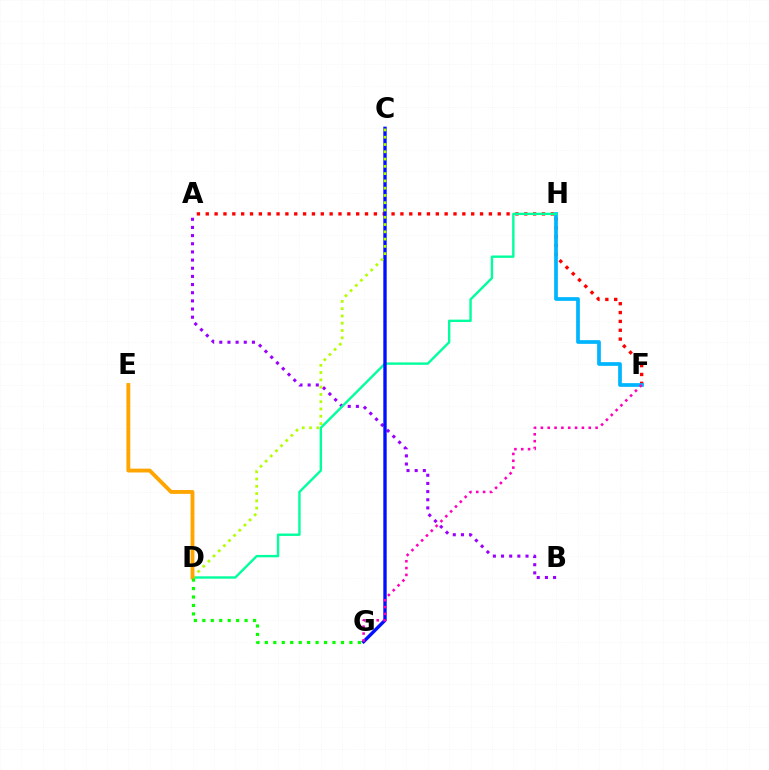{('A', 'F'): [{'color': '#ff0000', 'line_style': 'dotted', 'thickness': 2.4}], ('F', 'H'): [{'color': '#00b5ff', 'line_style': 'solid', 'thickness': 2.68}], ('A', 'B'): [{'color': '#9b00ff', 'line_style': 'dotted', 'thickness': 2.22}], ('D', 'H'): [{'color': '#00ff9d', 'line_style': 'solid', 'thickness': 1.72}], ('C', 'G'): [{'color': '#0010ff', 'line_style': 'solid', 'thickness': 2.42}], ('C', 'D'): [{'color': '#b3ff00', 'line_style': 'dotted', 'thickness': 1.98}], ('D', 'E'): [{'color': '#ffa500', 'line_style': 'solid', 'thickness': 2.77}], ('D', 'G'): [{'color': '#08ff00', 'line_style': 'dotted', 'thickness': 2.3}], ('F', 'G'): [{'color': '#ff00bd', 'line_style': 'dotted', 'thickness': 1.86}]}